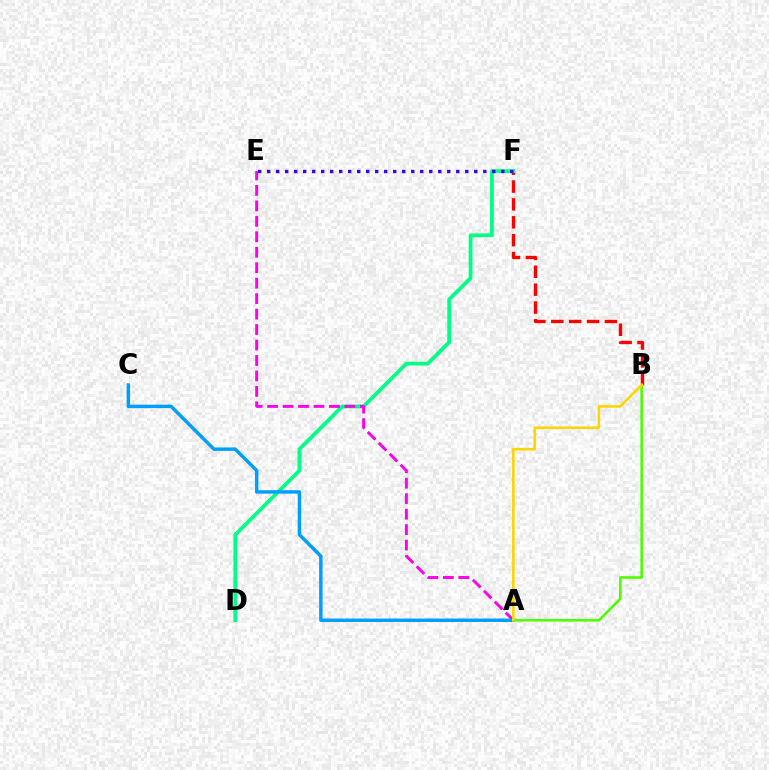{('B', 'F'): [{'color': '#ff0000', 'line_style': 'dashed', 'thickness': 2.43}], ('D', 'F'): [{'color': '#00ff86', 'line_style': 'solid', 'thickness': 2.71}], ('A', 'E'): [{'color': '#ff00ed', 'line_style': 'dashed', 'thickness': 2.1}], ('E', 'F'): [{'color': '#3700ff', 'line_style': 'dotted', 'thickness': 2.45}], ('A', 'C'): [{'color': '#009eff', 'line_style': 'solid', 'thickness': 2.48}], ('A', 'B'): [{'color': '#4fff00', 'line_style': 'solid', 'thickness': 1.87}, {'color': '#ffd500', 'line_style': 'solid', 'thickness': 1.87}]}